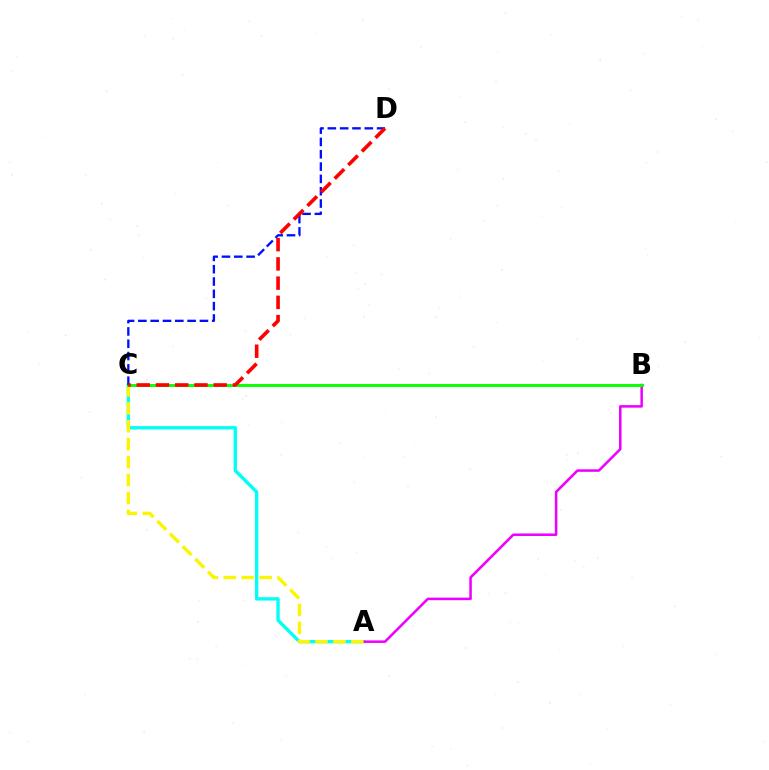{('A', 'C'): [{'color': '#00fff6', 'line_style': 'solid', 'thickness': 2.4}, {'color': '#fcf500', 'line_style': 'dashed', 'thickness': 2.43}], ('A', 'B'): [{'color': '#ee00ff', 'line_style': 'solid', 'thickness': 1.82}], ('B', 'C'): [{'color': '#08ff00', 'line_style': 'solid', 'thickness': 2.09}], ('C', 'D'): [{'color': '#0010ff', 'line_style': 'dashed', 'thickness': 1.67}, {'color': '#ff0000', 'line_style': 'dashed', 'thickness': 2.61}]}